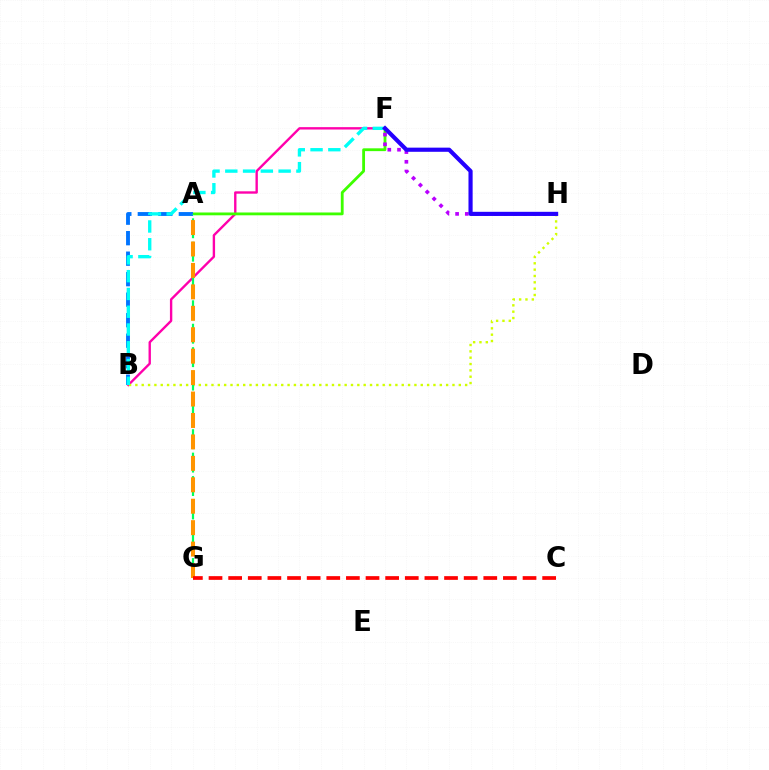{('B', 'F'): [{'color': '#ff00ac', 'line_style': 'solid', 'thickness': 1.71}, {'color': '#00fff6', 'line_style': 'dashed', 'thickness': 2.41}], ('A', 'F'): [{'color': '#3dff00', 'line_style': 'solid', 'thickness': 2.03}], ('B', 'H'): [{'color': '#d1ff00', 'line_style': 'dotted', 'thickness': 1.72}], ('A', 'B'): [{'color': '#0074ff', 'line_style': 'dashed', 'thickness': 2.79}], ('F', 'H'): [{'color': '#b900ff', 'line_style': 'dotted', 'thickness': 2.64}, {'color': '#2500ff', 'line_style': 'solid', 'thickness': 2.99}], ('A', 'G'): [{'color': '#00ff5c', 'line_style': 'dashed', 'thickness': 1.59}, {'color': '#ff9400', 'line_style': 'dashed', 'thickness': 2.91}], ('C', 'G'): [{'color': '#ff0000', 'line_style': 'dashed', 'thickness': 2.67}]}